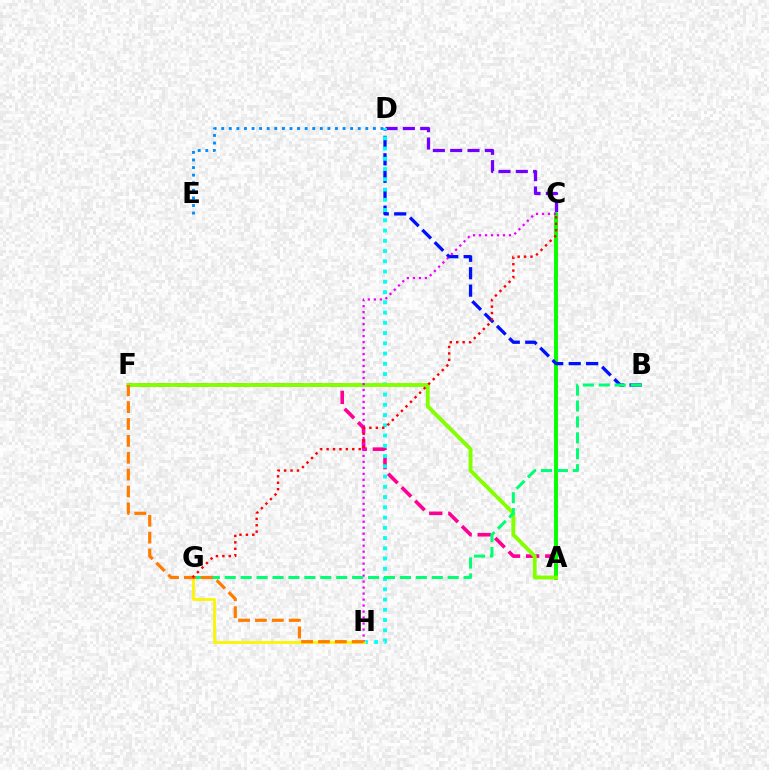{('A', 'F'): [{'color': '#ff0094', 'line_style': 'dashed', 'thickness': 2.59}, {'color': '#84ff00', 'line_style': 'solid', 'thickness': 2.79}], ('C', 'D'): [{'color': '#7200ff', 'line_style': 'dashed', 'thickness': 2.35}], ('A', 'C'): [{'color': '#08ff00', 'line_style': 'solid', 'thickness': 2.83}], ('B', 'D'): [{'color': '#0010ff', 'line_style': 'dashed', 'thickness': 2.37}], ('D', 'H'): [{'color': '#00fff6', 'line_style': 'dotted', 'thickness': 2.79}], ('G', 'H'): [{'color': '#fcf500', 'line_style': 'solid', 'thickness': 1.99}], ('C', 'H'): [{'color': '#ee00ff', 'line_style': 'dotted', 'thickness': 1.63}], ('B', 'G'): [{'color': '#00ff74', 'line_style': 'dashed', 'thickness': 2.16}], ('D', 'E'): [{'color': '#008cff', 'line_style': 'dotted', 'thickness': 2.06}], ('F', 'H'): [{'color': '#ff7c00', 'line_style': 'dashed', 'thickness': 2.29}], ('C', 'G'): [{'color': '#ff0000', 'line_style': 'dotted', 'thickness': 1.74}]}